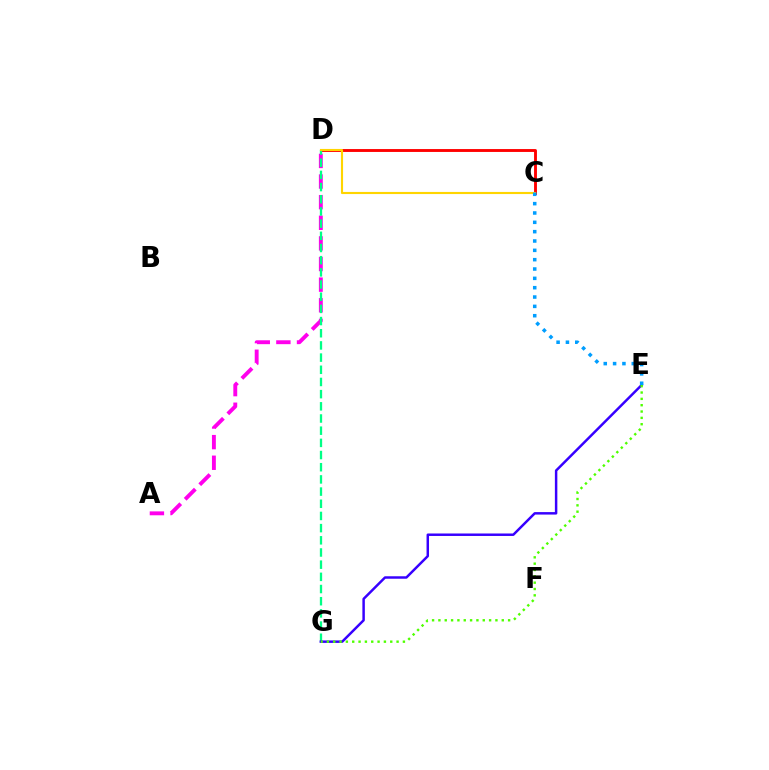{('C', 'D'): [{'color': '#ff0000', 'line_style': 'solid', 'thickness': 2.07}, {'color': '#ffd500', 'line_style': 'solid', 'thickness': 1.53}], ('A', 'D'): [{'color': '#ff00ed', 'line_style': 'dashed', 'thickness': 2.8}], ('D', 'G'): [{'color': '#00ff86', 'line_style': 'dashed', 'thickness': 1.65}], ('E', 'G'): [{'color': '#3700ff', 'line_style': 'solid', 'thickness': 1.78}, {'color': '#4fff00', 'line_style': 'dotted', 'thickness': 1.72}], ('C', 'E'): [{'color': '#009eff', 'line_style': 'dotted', 'thickness': 2.54}]}